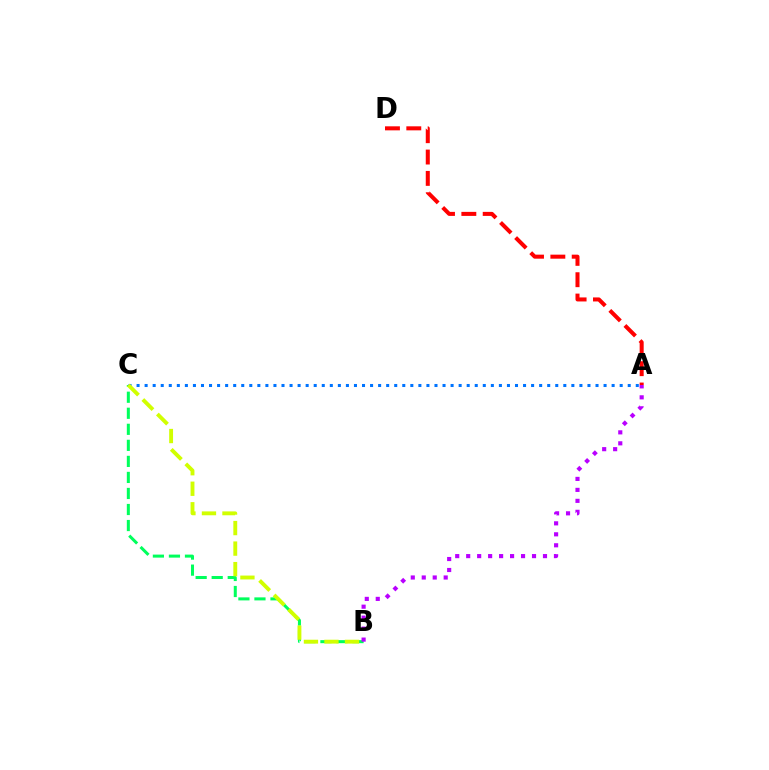{('B', 'C'): [{'color': '#00ff5c', 'line_style': 'dashed', 'thickness': 2.18}, {'color': '#d1ff00', 'line_style': 'dashed', 'thickness': 2.79}], ('A', 'D'): [{'color': '#ff0000', 'line_style': 'dashed', 'thickness': 2.9}], ('A', 'C'): [{'color': '#0074ff', 'line_style': 'dotted', 'thickness': 2.19}], ('A', 'B'): [{'color': '#b900ff', 'line_style': 'dotted', 'thickness': 2.98}]}